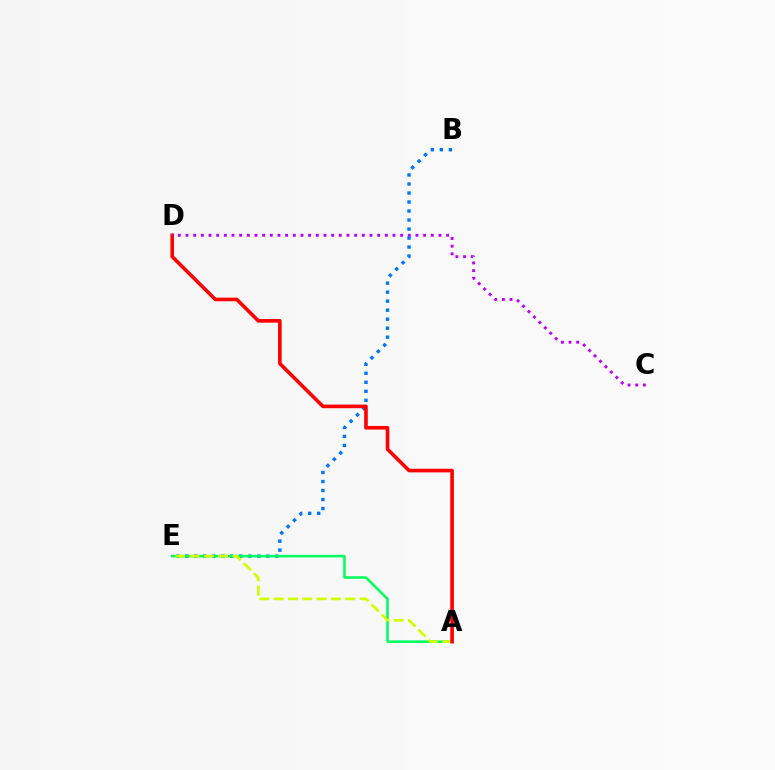{('B', 'E'): [{'color': '#0074ff', 'line_style': 'dotted', 'thickness': 2.45}], ('A', 'E'): [{'color': '#00ff5c', 'line_style': 'solid', 'thickness': 1.82}, {'color': '#d1ff00', 'line_style': 'dashed', 'thickness': 1.94}], ('A', 'D'): [{'color': '#ff0000', 'line_style': 'solid', 'thickness': 2.6}], ('C', 'D'): [{'color': '#b900ff', 'line_style': 'dotted', 'thickness': 2.08}]}